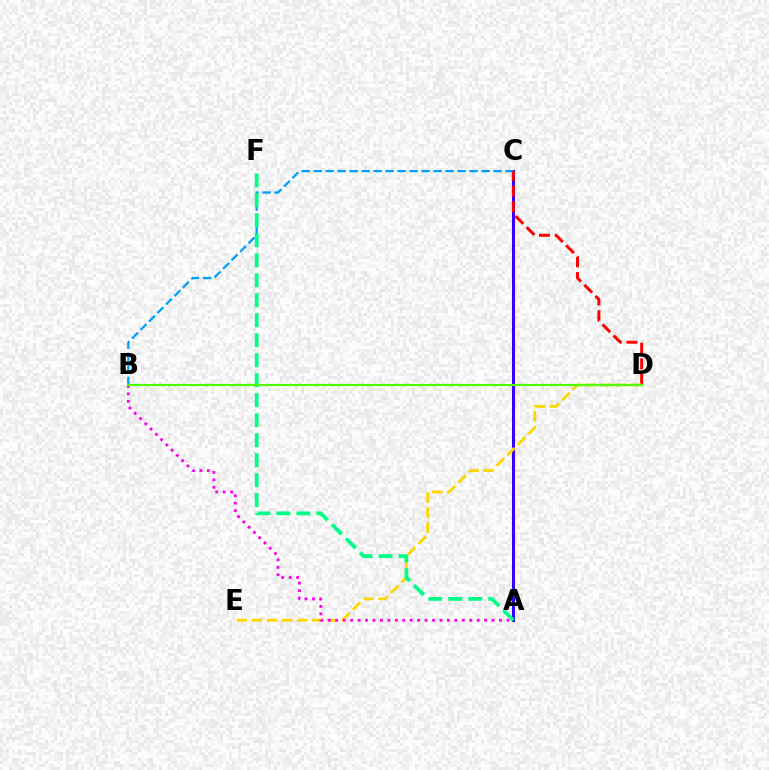{('A', 'C'): [{'color': '#3700ff', 'line_style': 'solid', 'thickness': 2.2}], ('B', 'C'): [{'color': '#009eff', 'line_style': 'dashed', 'thickness': 1.63}], ('C', 'D'): [{'color': '#ff0000', 'line_style': 'dashed', 'thickness': 2.13}], ('D', 'E'): [{'color': '#ffd500', 'line_style': 'dashed', 'thickness': 2.05}], ('A', 'B'): [{'color': '#ff00ed', 'line_style': 'dotted', 'thickness': 2.02}], ('A', 'F'): [{'color': '#00ff86', 'line_style': 'dashed', 'thickness': 2.71}], ('B', 'D'): [{'color': '#4fff00', 'line_style': 'solid', 'thickness': 1.57}]}